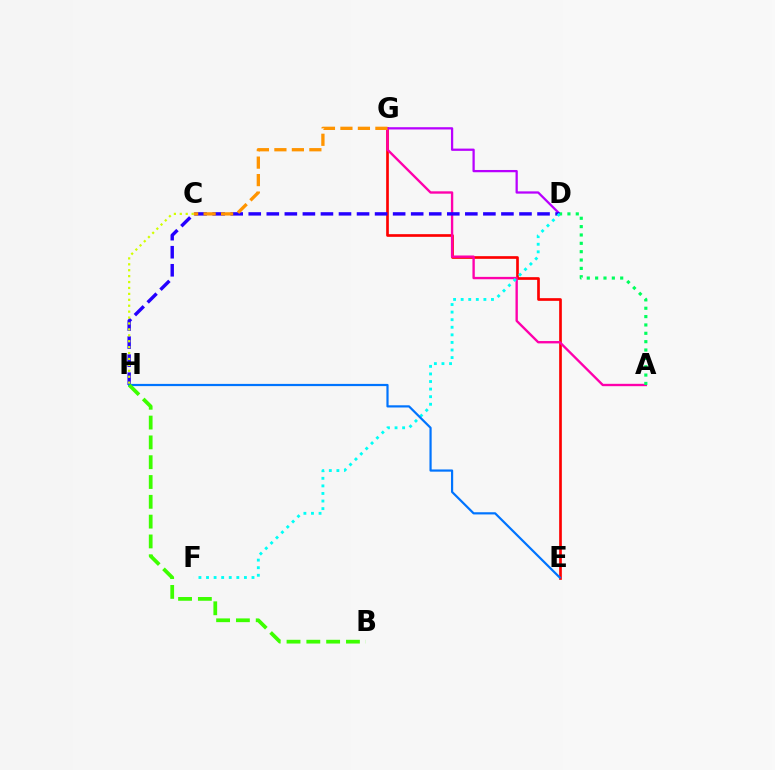{('E', 'G'): [{'color': '#ff0000', 'line_style': 'solid', 'thickness': 1.93}], ('A', 'G'): [{'color': '#ff00ac', 'line_style': 'solid', 'thickness': 1.7}], ('D', 'G'): [{'color': '#b900ff', 'line_style': 'solid', 'thickness': 1.63}], ('D', 'H'): [{'color': '#2500ff', 'line_style': 'dashed', 'thickness': 2.45}], ('D', 'F'): [{'color': '#00fff6', 'line_style': 'dotted', 'thickness': 2.06}], ('C', 'H'): [{'color': '#d1ff00', 'line_style': 'dotted', 'thickness': 1.61}], ('C', 'G'): [{'color': '#ff9400', 'line_style': 'dashed', 'thickness': 2.38}], ('E', 'H'): [{'color': '#0074ff', 'line_style': 'solid', 'thickness': 1.58}], ('B', 'H'): [{'color': '#3dff00', 'line_style': 'dashed', 'thickness': 2.69}], ('A', 'D'): [{'color': '#00ff5c', 'line_style': 'dotted', 'thickness': 2.27}]}